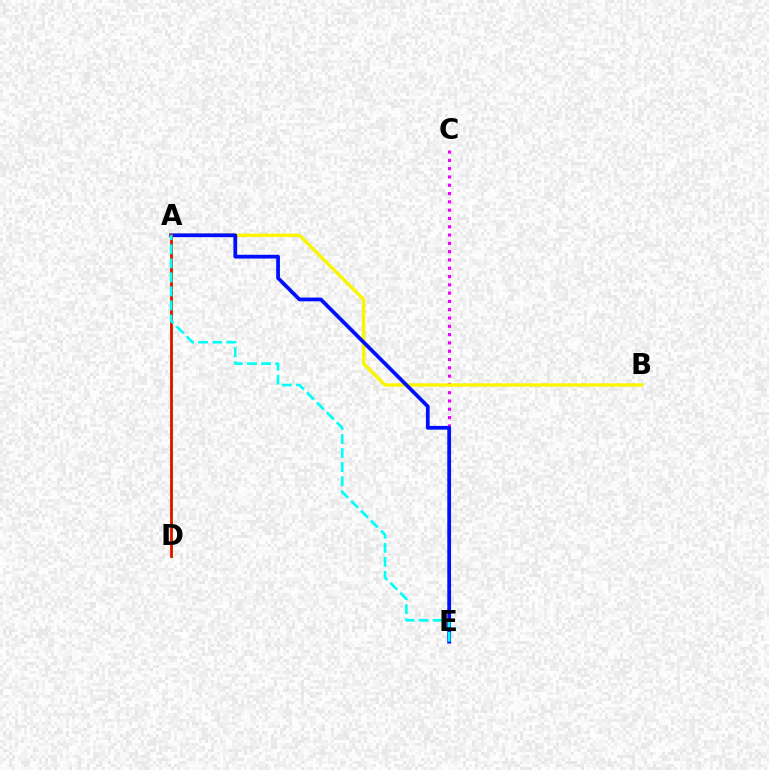{('C', 'E'): [{'color': '#ee00ff', 'line_style': 'dotted', 'thickness': 2.25}], ('A', 'B'): [{'color': '#fcf500', 'line_style': 'solid', 'thickness': 2.42}], ('A', 'E'): [{'color': '#0010ff', 'line_style': 'solid', 'thickness': 2.7}, {'color': '#00fff6', 'line_style': 'dashed', 'thickness': 1.91}], ('A', 'D'): [{'color': '#08ff00', 'line_style': 'solid', 'thickness': 2.03}, {'color': '#ff0000', 'line_style': 'solid', 'thickness': 1.87}]}